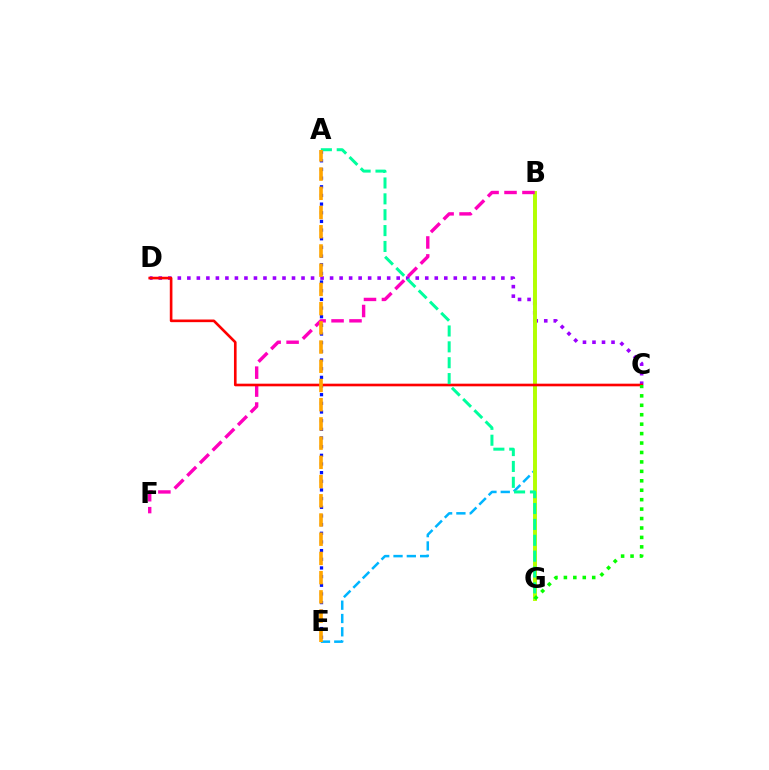{('B', 'E'): [{'color': '#00b5ff', 'line_style': 'dashed', 'thickness': 1.81}], ('C', 'D'): [{'color': '#9b00ff', 'line_style': 'dotted', 'thickness': 2.59}, {'color': '#ff0000', 'line_style': 'solid', 'thickness': 1.9}], ('B', 'G'): [{'color': '#b3ff00', 'line_style': 'solid', 'thickness': 2.82}], ('B', 'F'): [{'color': '#ff00bd', 'line_style': 'dashed', 'thickness': 2.44}], ('A', 'E'): [{'color': '#0010ff', 'line_style': 'dotted', 'thickness': 2.35}, {'color': '#ffa500', 'line_style': 'dashed', 'thickness': 2.61}], ('A', 'G'): [{'color': '#00ff9d', 'line_style': 'dashed', 'thickness': 2.16}], ('C', 'G'): [{'color': '#08ff00', 'line_style': 'dotted', 'thickness': 2.56}]}